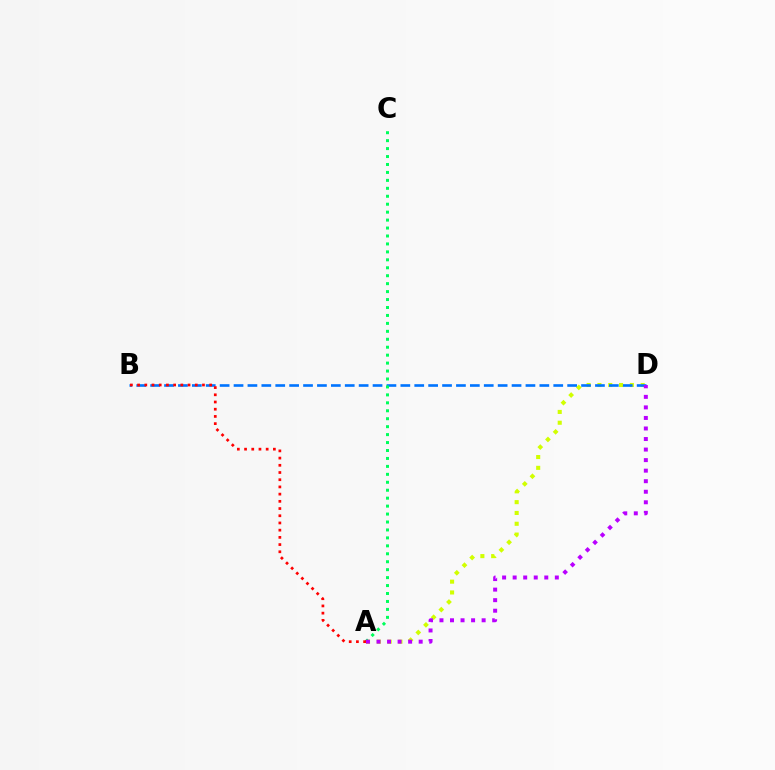{('A', 'D'): [{'color': '#d1ff00', 'line_style': 'dotted', 'thickness': 2.94}, {'color': '#b900ff', 'line_style': 'dotted', 'thickness': 2.86}], ('B', 'D'): [{'color': '#0074ff', 'line_style': 'dashed', 'thickness': 1.89}], ('A', 'C'): [{'color': '#00ff5c', 'line_style': 'dotted', 'thickness': 2.16}], ('A', 'B'): [{'color': '#ff0000', 'line_style': 'dotted', 'thickness': 1.96}]}